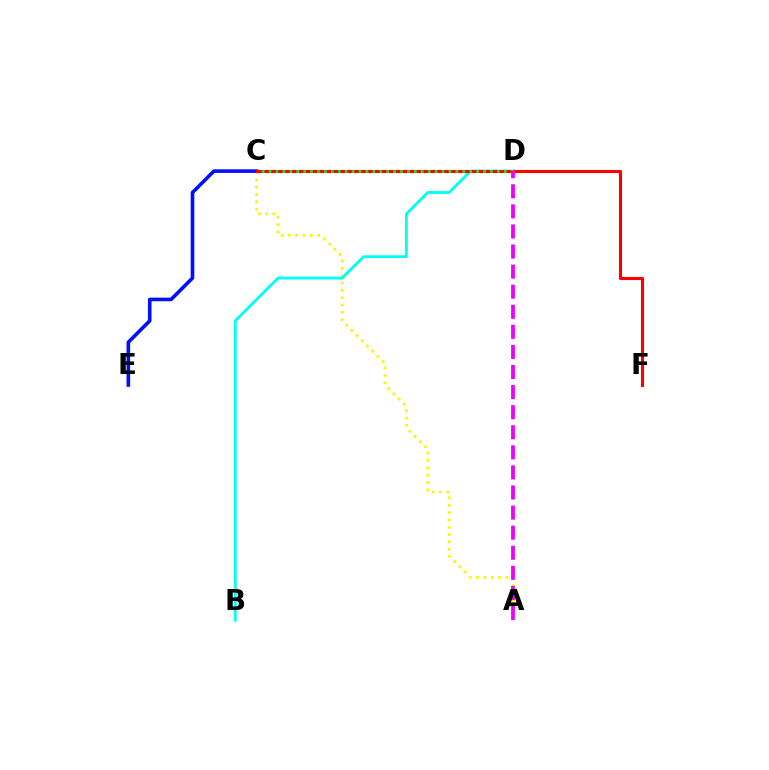{('A', 'C'): [{'color': '#fcf500', 'line_style': 'dotted', 'thickness': 1.99}], ('B', 'D'): [{'color': '#00fff6', 'line_style': 'solid', 'thickness': 2.04}], ('C', 'E'): [{'color': '#0010ff', 'line_style': 'solid', 'thickness': 2.6}], ('C', 'F'): [{'color': '#ff0000', 'line_style': 'solid', 'thickness': 2.24}], ('C', 'D'): [{'color': '#08ff00', 'line_style': 'dotted', 'thickness': 1.88}], ('A', 'D'): [{'color': '#ee00ff', 'line_style': 'dashed', 'thickness': 2.73}]}